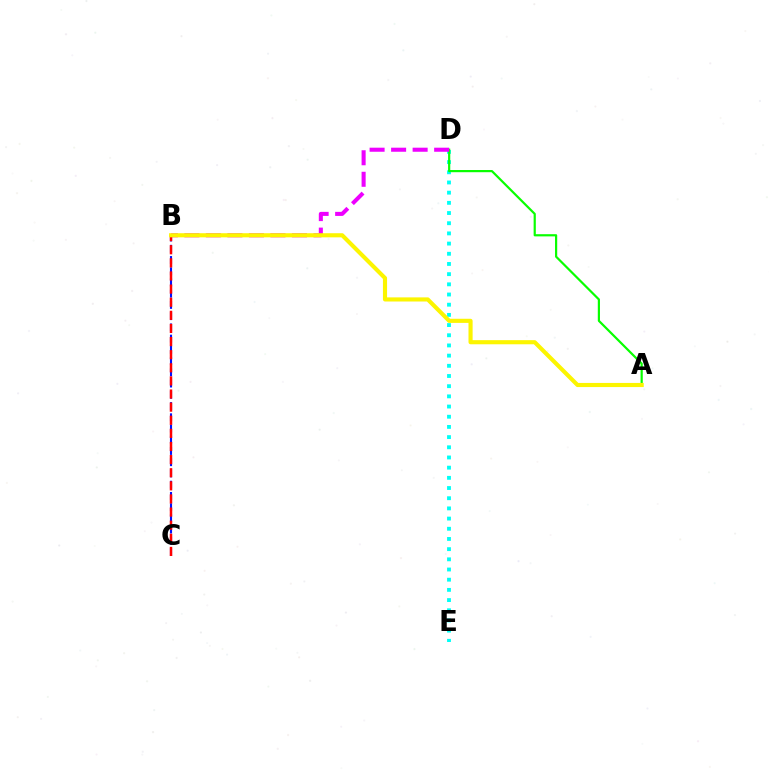{('D', 'E'): [{'color': '#00fff6', 'line_style': 'dotted', 'thickness': 2.77}], ('A', 'D'): [{'color': '#08ff00', 'line_style': 'solid', 'thickness': 1.58}], ('B', 'C'): [{'color': '#0010ff', 'line_style': 'dashed', 'thickness': 1.53}, {'color': '#ff0000', 'line_style': 'dashed', 'thickness': 1.78}], ('B', 'D'): [{'color': '#ee00ff', 'line_style': 'dashed', 'thickness': 2.92}], ('A', 'B'): [{'color': '#fcf500', 'line_style': 'solid', 'thickness': 2.97}]}